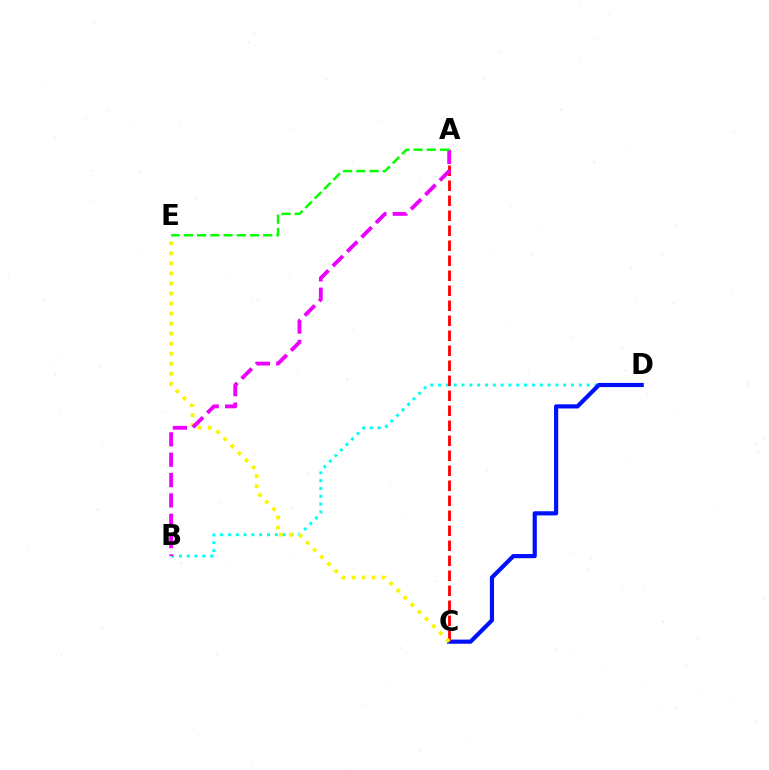{('B', 'D'): [{'color': '#00fff6', 'line_style': 'dotted', 'thickness': 2.13}], ('C', 'D'): [{'color': '#0010ff', 'line_style': 'solid', 'thickness': 2.99}], ('A', 'C'): [{'color': '#ff0000', 'line_style': 'dashed', 'thickness': 2.04}], ('C', 'E'): [{'color': '#fcf500', 'line_style': 'dotted', 'thickness': 2.73}], ('A', 'B'): [{'color': '#ee00ff', 'line_style': 'dashed', 'thickness': 2.77}], ('A', 'E'): [{'color': '#08ff00', 'line_style': 'dashed', 'thickness': 1.8}]}